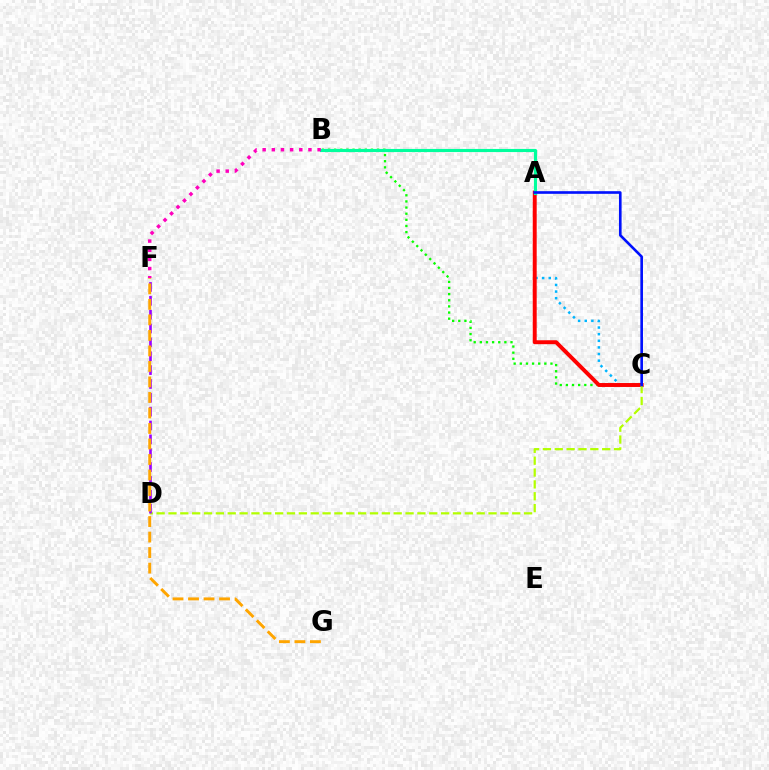{('B', 'C'): [{'color': '#08ff00', 'line_style': 'dotted', 'thickness': 1.67}], ('A', 'C'): [{'color': '#00b5ff', 'line_style': 'dotted', 'thickness': 1.8}, {'color': '#ff0000', 'line_style': 'solid', 'thickness': 2.84}, {'color': '#0010ff', 'line_style': 'solid', 'thickness': 1.9}], ('A', 'B'): [{'color': '#00ff9d', 'line_style': 'solid', 'thickness': 2.25}], ('B', 'F'): [{'color': '#ff00bd', 'line_style': 'dotted', 'thickness': 2.49}], ('C', 'D'): [{'color': '#b3ff00', 'line_style': 'dashed', 'thickness': 1.61}], ('D', 'F'): [{'color': '#9b00ff', 'line_style': 'dashed', 'thickness': 1.88}], ('F', 'G'): [{'color': '#ffa500', 'line_style': 'dashed', 'thickness': 2.11}]}